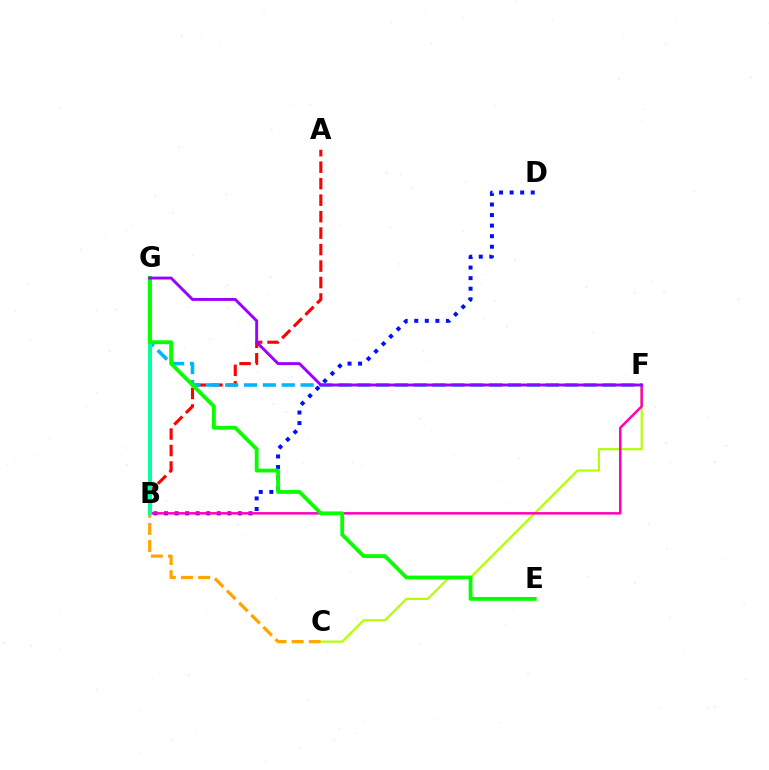{('B', 'C'): [{'color': '#ffa500', 'line_style': 'dashed', 'thickness': 2.33}], ('B', 'D'): [{'color': '#0010ff', 'line_style': 'dotted', 'thickness': 2.87}], ('C', 'F'): [{'color': '#b3ff00', 'line_style': 'solid', 'thickness': 1.56}], ('B', 'F'): [{'color': '#ff00bd', 'line_style': 'solid', 'thickness': 1.79}], ('A', 'B'): [{'color': '#ff0000', 'line_style': 'dashed', 'thickness': 2.24}], ('F', 'G'): [{'color': '#00b5ff', 'line_style': 'dashed', 'thickness': 2.56}, {'color': '#9b00ff', 'line_style': 'solid', 'thickness': 2.09}], ('B', 'G'): [{'color': '#00ff9d', 'line_style': 'solid', 'thickness': 2.82}], ('E', 'G'): [{'color': '#08ff00', 'line_style': 'solid', 'thickness': 2.75}]}